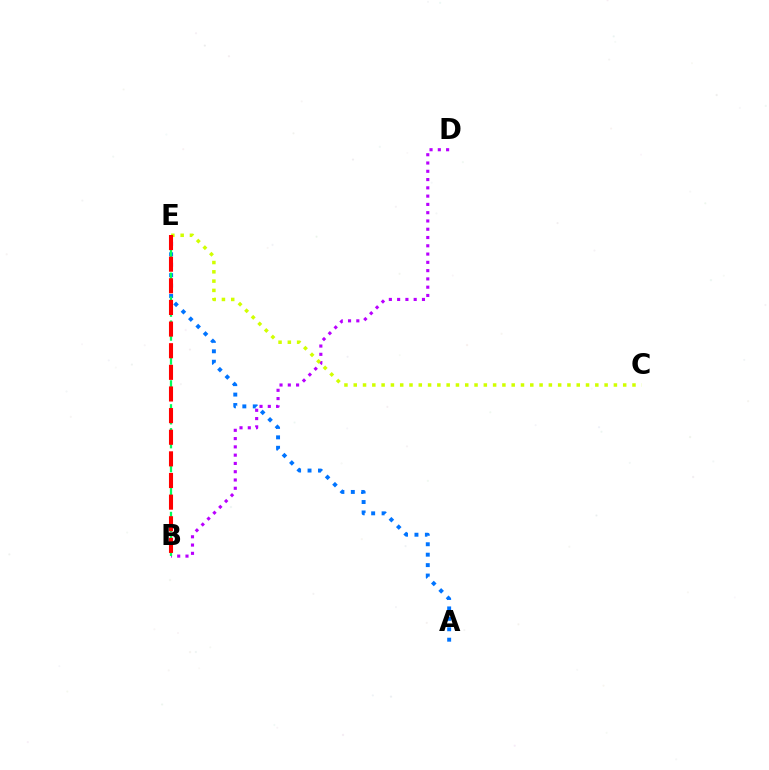{('B', 'D'): [{'color': '#b900ff', 'line_style': 'dotted', 'thickness': 2.25}], ('A', 'E'): [{'color': '#0074ff', 'line_style': 'dotted', 'thickness': 2.83}], ('C', 'E'): [{'color': '#d1ff00', 'line_style': 'dotted', 'thickness': 2.52}], ('B', 'E'): [{'color': '#00ff5c', 'line_style': 'dashed', 'thickness': 1.62}, {'color': '#ff0000', 'line_style': 'dashed', 'thickness': 2.94}]}